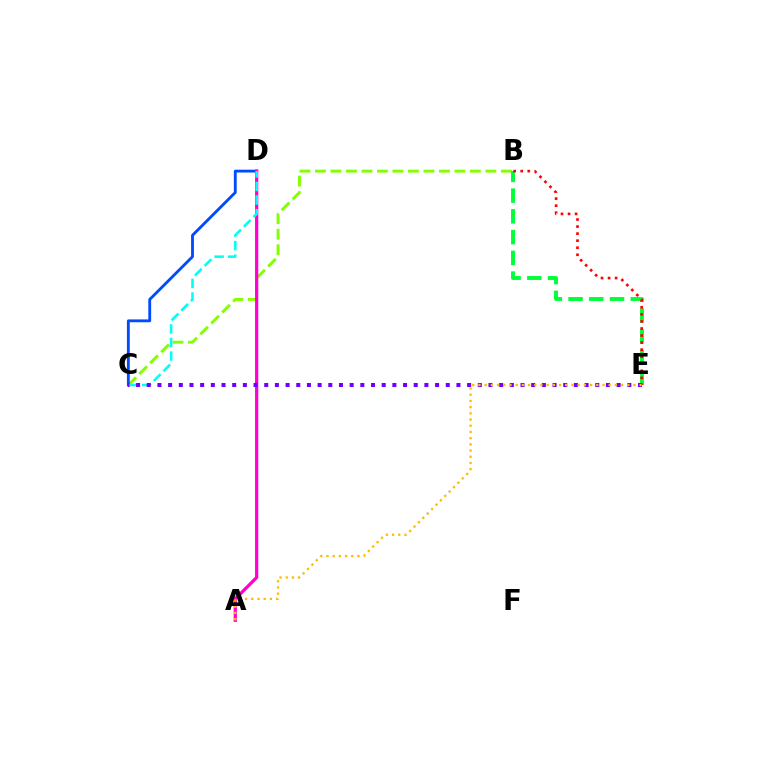{('B', 'C'): [{'color': '#84ff00', 'line_style': 'dashed', 'thickness': 2.1}], ('B', 'E'): [{'color': '#00ff39', 'line_style': 'dashed', 'thickness': 2.82}, {'color': '#ff0000', 'line_style': 'dotted', 'thickness': 1.92}], ('C', 'D'): [{'color': '#004bff', 'line_style': 'solid', 'thickness': 2.05}, {'color': '#00fff6', 'line_style': 'dashed', 'thickness': 1.85}], ('A', 'D'): [{'color': '#ff00cf', 'line_style': 'solid', 'thickness': 2.33}], ('C', 'E'): [{'color': '#7200ff', 'line_style': 'dotted', 'thickness': 2.9}], ('A', 'E'): [{'color': '#ffbd00', 'line_style': 'dotted', 'thickness': 1.69}]}